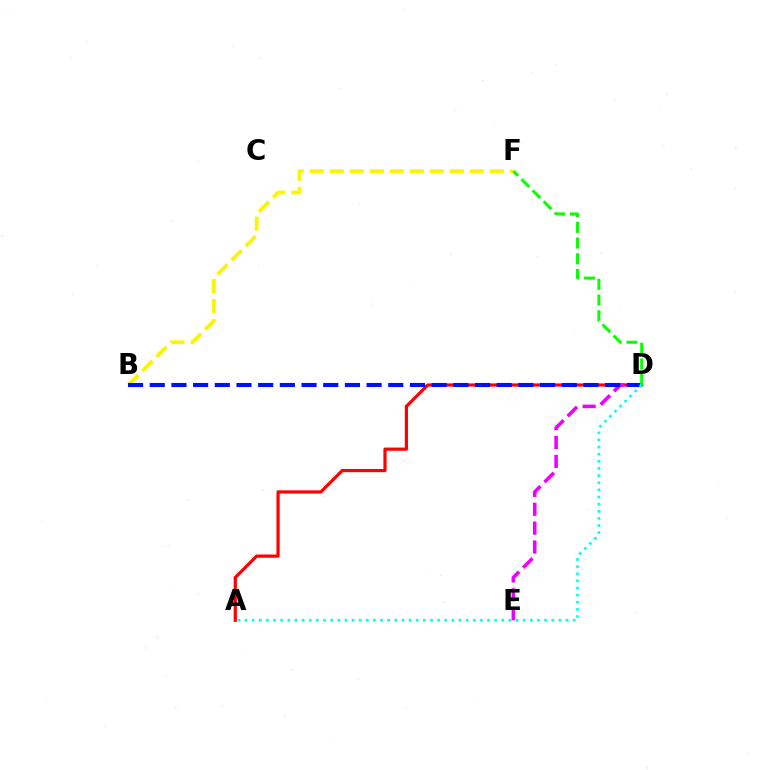{('B', 'F'): [{'color': '#fcf500', 'line_style': 'dashed', 'thickness': 2.72}], ('A', 'D'): [{'color': '#ff0000', 'line_style': 'solid', 'thickness': 2.3}, {'color': '#00fff6', 'line_style': 'dotted', 'thickness': 1.94}], ('D', 'E'): [{'color': '#ee00ff', 'line_style': 'dashed', 'thickness': 2.57}], ('B', 'D'): [{'color': '#0010ff', 'line_style': 'dashed', 'thickness': 2.95}], ('D', 'F'): [{'color': '#08ff00', 'line_style': 'dashed', 'thickness': 2.13}]}